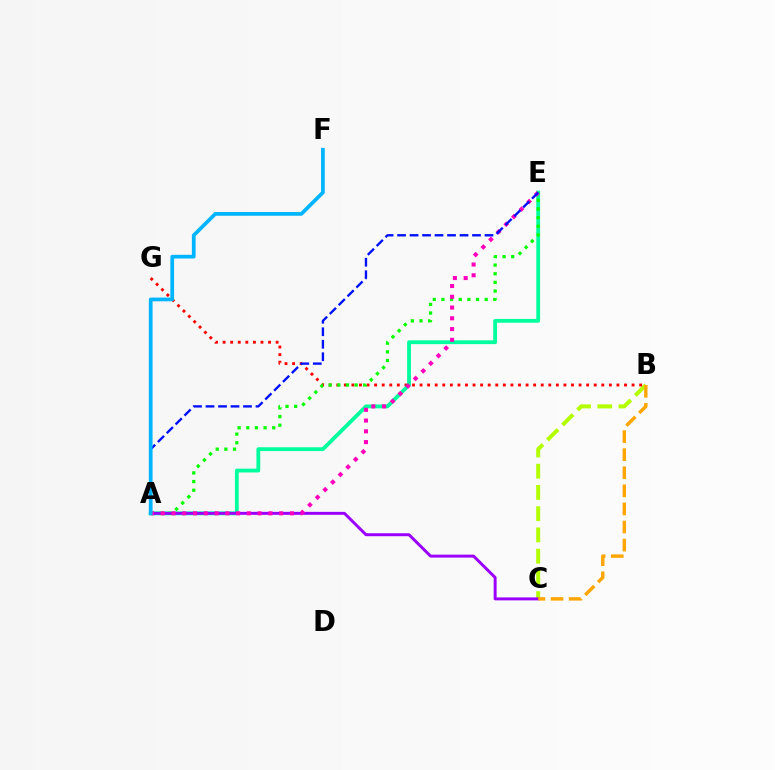{('B', 'C'): [{'color': '#b3ff00', 'line_style': 'dashed', 'thickness': 2.89}, {'color': '#ffa500', 'line_style': 'dashed', 'thickness': 2.46}], ('B', 'G'): [{'color': '#ff0000', 'line_style': 'dotted', 'thickness': 2.06}], ('A', 'E'): [{'color': '#00ff9d', 'line_style': 'solid', 'thickness': 2.75}, {'color': '#08ff00', 'line_style': 'dotted', 'thickness': 2.35}, {'color': '#ff00bd', 'line_style': 'dotted', 'thickness': 2.92}, {'color': '#0010ff', 'line_style': 'dashed', 'thickness': 1.7}], ('A', 'C'): [{'color': '#9b00ff', 'line_style': 'solid', 'thickness': 2.13}], ('A', 'F'): [{'color': '#00b5ff', 'line_style': 'solid', 'thickness': 2.68}]}